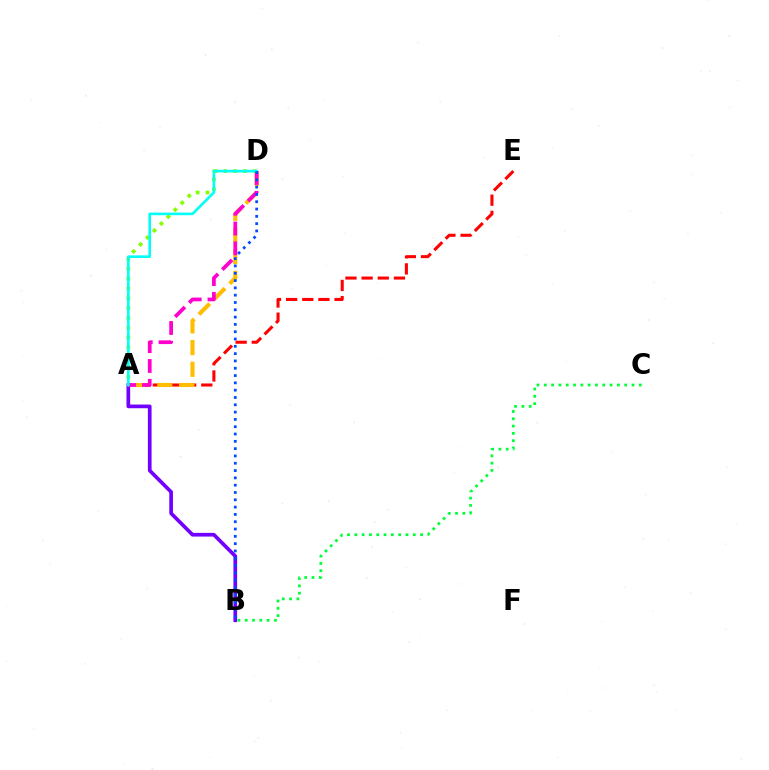{('A', 'E'): [{'color': '#ff0000', 'line_style': 'dashed', 'thickness': 2.19}], ('A', 'B'): [{'color': '#7200ff', 'line_style': 'solid', 'thickness': 2.65}], ('A', 'D'): [{'color': '#ffbd00', 'line_style': 'dashed', 'thickness': 2.95}, {'color': '#ff00cf', 'line_style': 'dashed', 'thickness': 2.69}, {'color': '#84ff00', 'line_style': 'dotted', 'thickness': 2.67}, {'color': '#00fff6', 'line_style': 'solid', 'thickness': 1.89}], ('B', 'D'): [{'color': '#004bff', 'line_style': 'dotted', 'thickness': 1.99}], ('B', 'C'): [{'color': '#00ff39', 'line_style': 'dotted', 'thickness': 1.99}]}